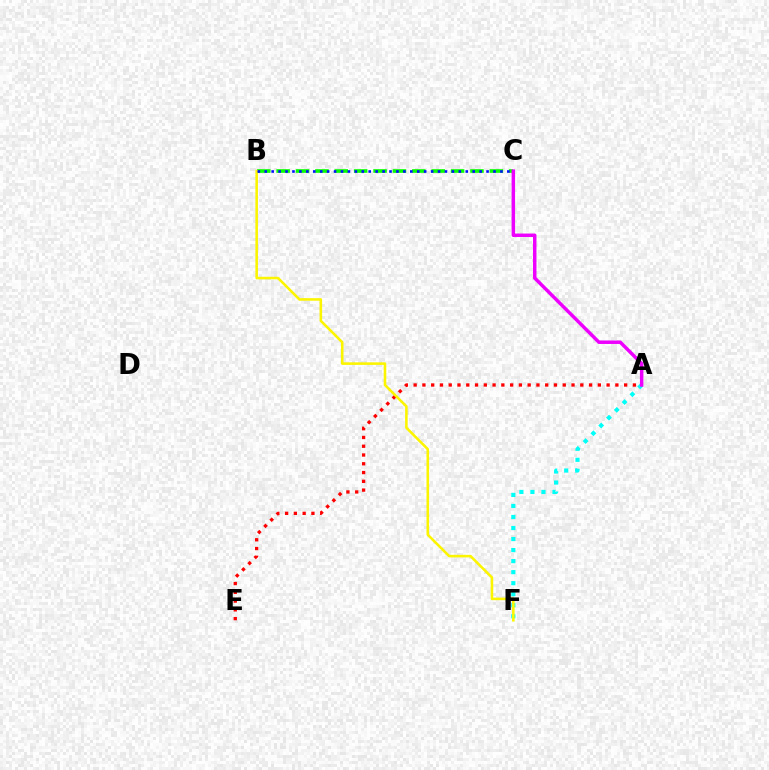{('A', 'E'): [{'color': '#ff0000', 'line_style': 'dotted', 'thickness': 2.38}], ('A', 'F'): [{'color': '#00fff6', 'line_style': 'dotted', 'thickness': 3.0}], ('B', 'C'): [{'color': '#08ff00', 'line_style': 'dashed', 'thickness': 2.63}, {'color': '#0010ff', 'line_style': 'dotted', 'thickness': 1.88}], ('B', 'F'): [{'color': '#fcf500', 'line_style': 'solid', 'thickness': 1.85}], ('A', 'C'): [{'color': '#ee00ff', 'line_style': 'solid', 'thickness': 2.51}]}